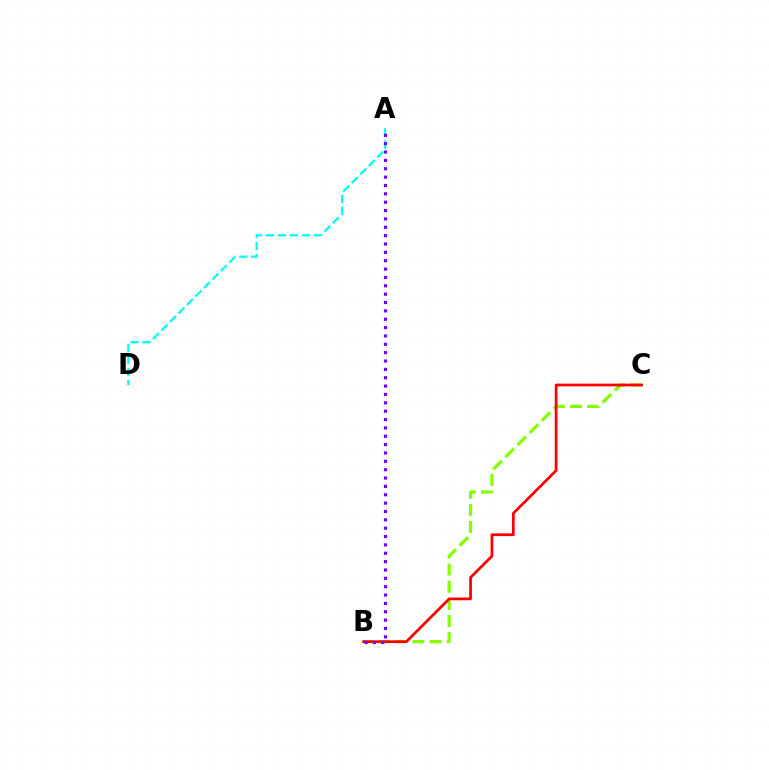{('B', 'C'): [{'color': '#84ff00', 'line_style': 'dashed', 'thickness': 2.33}, {'color': '#ff0000', 'line_style': 'solid', 'thickness': 1.97}], ('A', 'D'): [{'color': '#00fff6', 'line_style': 'dashed', 'thickness': 1.63}], ('A', 'B'): [{'color': '#7200ff', 'line_style': 'dotted', 'thickness': 2.27}]}